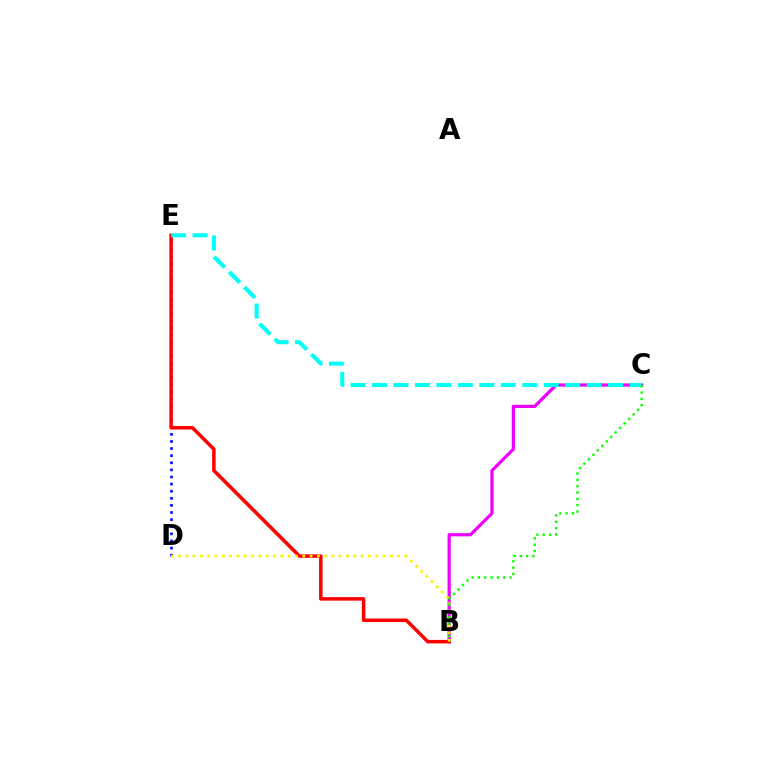{('D', 'E'): [{'color': '#0010ff', 'line_style': 'dotted', 'thickness': 1.93}], ('B', 'C'): [{'color': '#ee00ff', 'line_style': 'solid', 'thickness': 2.32}, {'color': '#08ff00', 'line_style': 'dotted', 'thickness': 1.72}], ('B', 'E'): [{'color': '#ff0000', 'line_style': 'solid', 'thickness': 2.53}], ('B', 'D'): [{'color': '#fcf500', 'line_style': 'dotted', 'thickness': 1.99}], ('C', 'E'): [{'color': '#00fff6', 'line_style': 'dashed', 'thickness': 2.92}]}